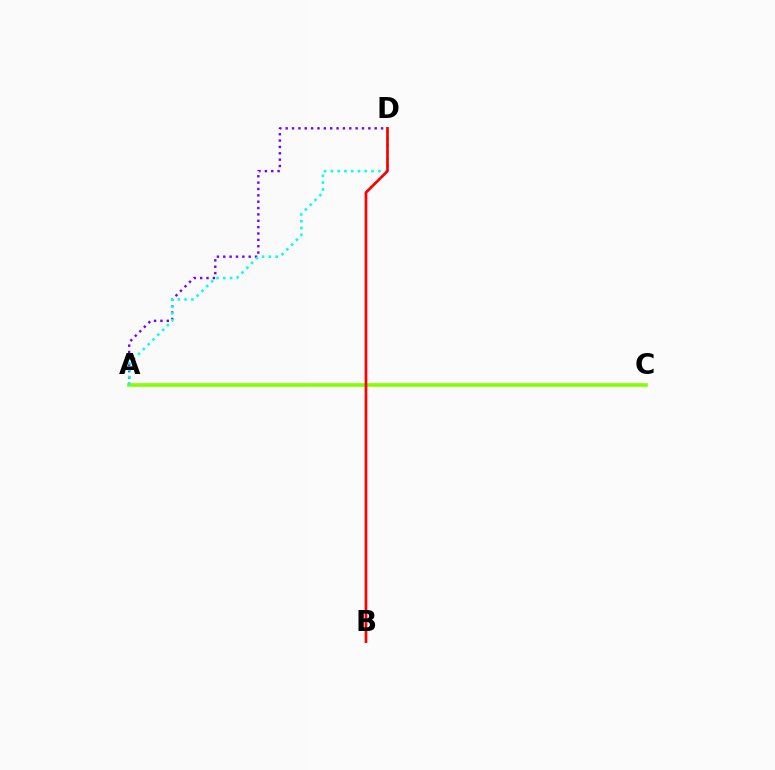{('A', 'D'): [{'color': '#7200ff', 'line_style': 'dotted', 'thickness': 1.73}, {'color': '#00fff6', 'line_style': 'dotted', 'thickness': 1.85}], ('A', 'C'): [{'color': '#84ff00', 'line_style': 'solid', 'thickness': 2.61}], ('B', 'D'): [{'color': '#ff0000', 'line_style': 'solid', 'thickness': 1.95}]}